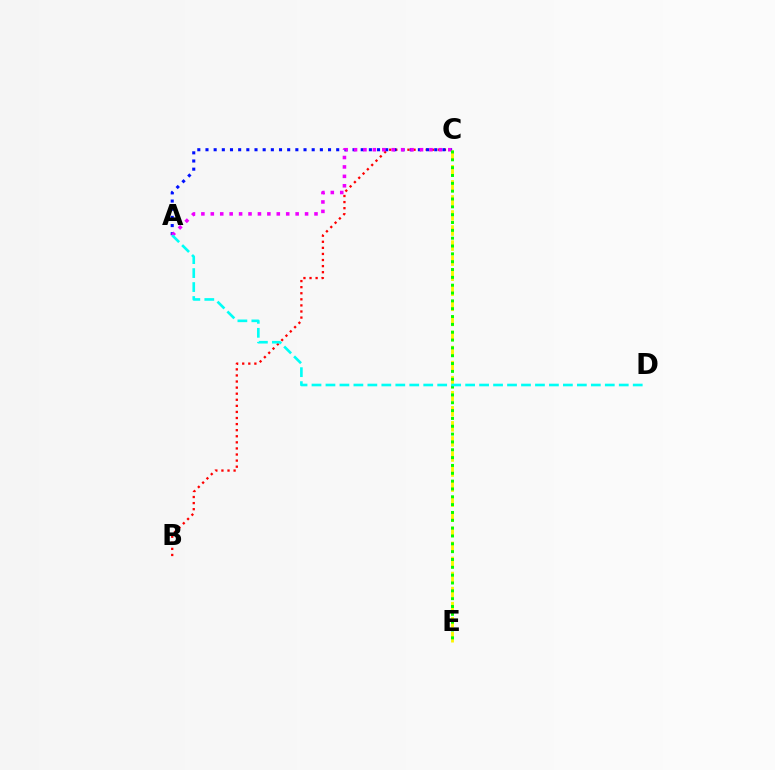{('B', 'C'): [{'color': '#ff0000', 'line_style': 'dotted', 'thickness': 1.65}], ('A', 'C'): [{'color': '#0010ff', 'line_style': 'dotted', 'thickness': 2.22}, {'color': '#ee00ff', 'line_style': 'dotted', 'thickness': 2.56}], ('C', 'E'): [{'color': '#fcf500', 'line_style': 'dashed', 'thickness': 2.05}, {'color': '#08ff00', 'line_style': 'dotted', 'thickness': 2.13}], ('A', 'D'): [{'color': '#00fff6', 'line_style': 'dashed', 'thickness': 1.9}]}